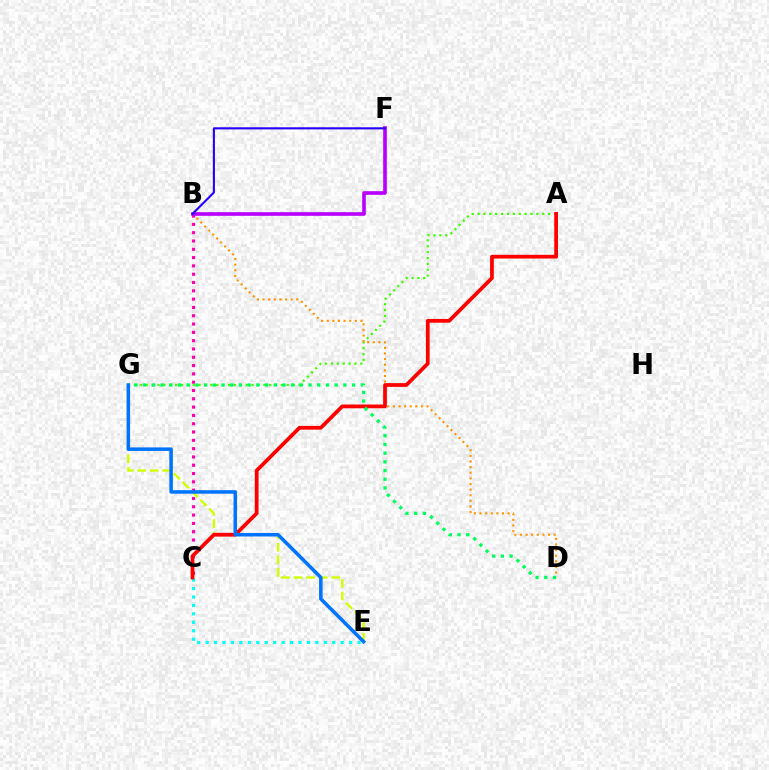{('B', 'C'): [{'color': '#ff00ac', 'line_style': 'dotted', 'thickness': 2.26}], ('A', 'G'): [{'color': '#3dff00', 'line_style': 'dotted', 'thickness': 1.6}], ('C', 'E'): [{'color': '#00fff6', 'line_style': 'dotted', 'thickness': 2.29}], ('B', 'D'): [{'color': '#ff9400', 'line_style': 'dotted', 'thickness': 1.53}], ('B', 'F'): [{'color': '#b900ff', 'line_style': 'solid', 'thickness': 2.62}, {'color': '#2500ff', 'line_style': 'solid', 'thickness': 1.52}], ('E', 'G'): [{'color': '#d1ff00', 'line_style': 'dashed', 'thickness': 1.7}, {'color': '#0074ff', 'line_style': 'solid', 'thickness': 2.54}], ('A', 'C'): [{'color': '#ff0000', 'line_style': 'solid', 'thickness': 2.7}], ('D', 'G'): [{'color': '#00ff5c', 'line_style': 'dotted', 'thickness': 2.36}]}